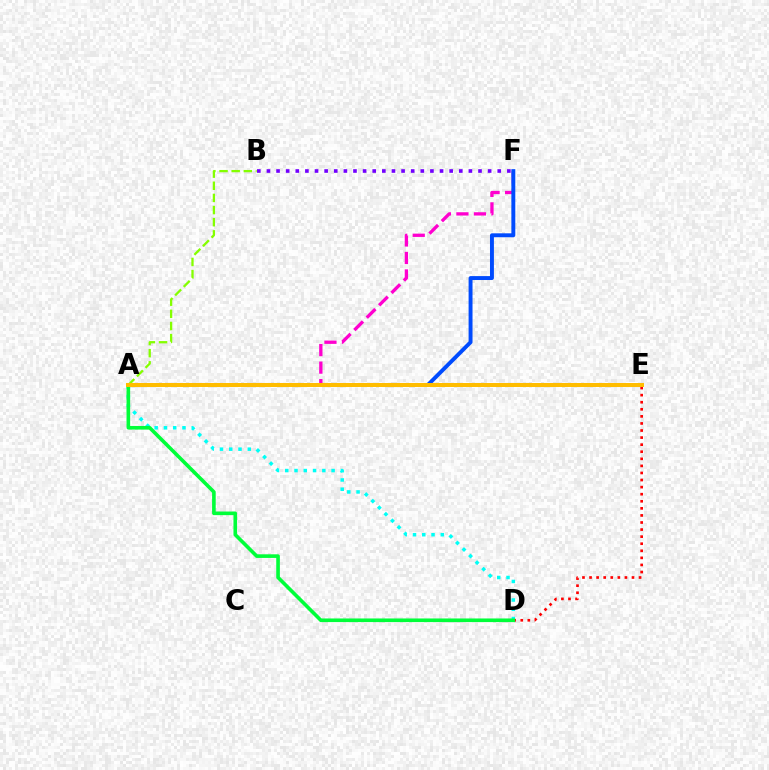{('A', 'B'): [{'color': '#84ff00', 'line_style': 'dashed', 'thickness': 1.65}], ('D', 'E'): [{'color': '#ff0000', 'line_style': 'dotted', 'thickness': 1.92}], ('A', 'F'): [{'color': '#ff00cf', 'line_style': 'dashed', 'thickness': 2.38}, {'color': '#004bff', 'line_style': 'solid', 'thickness': 2.82}], ('A', 'D'): [{'color': '#00fff6', 'line_style': 'dotted', 'thickness': 2.52}, {'color': '#00ff39', 'line_style': 'solid', 'thickness': 2.61}], ('B', 'F'): [{'color': '#7200ff', 'line_style': 'dotted', 'thickness': 2.61}], ('A', 'E'): [{'color': '#ffbd00', 'line_style': 'solid', 'thickness': 2.88}]}